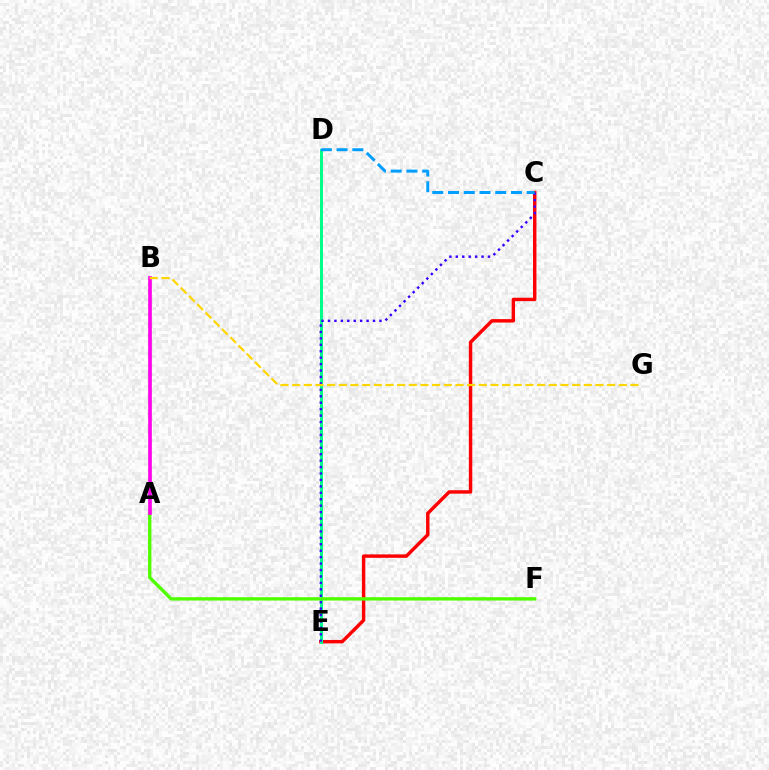{('C', 'E'): [{'color': '#ff0000', 'line_style': 'solid', 'thickness': 2.47}, {'color': '#3700ff', 'line_style': 'dotted', 'thickness': 1.75}], ('D', 'E'): [{'color': '#00ff86', 'line_style': 'solid', 'thickness': 2.12}], ('A', 'F'): [{'color': '#4fff00', 'line_style': 'solid', 'thickness': 2.41}], ('A', 'B'): [{'color': '#ff00ed', 'line_style': 'solid', 'thickness': 2.65}], ('C', 'D'): [{'color': '#009eff', 'line_style': 'dashed', 'thickness': 2.14}], ('B', 'G'): [{'color': '#ffd500', 'line_style': 'dashed', 'thickness': 1.58}]}